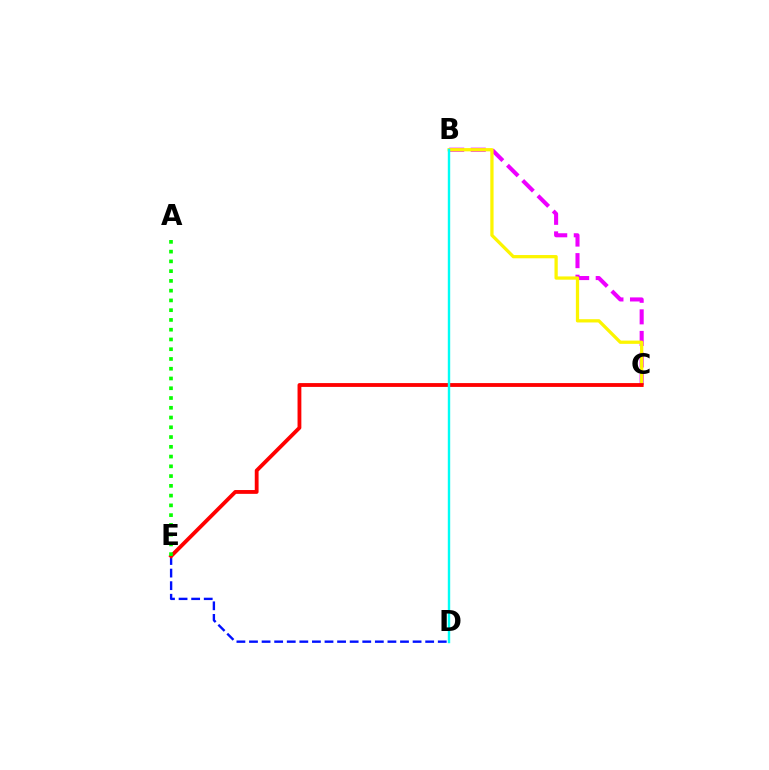{('B', 'C'): [{'color': '#ee00ff', 'line_style': 'dashed', 'thickness': 2.93}, {'color': '#fcf500', 'line_style': 'solid', 'thickness': 2.35}], ('D', 'E'): [{'color': '#0010ff', 'line_style': 'dashed', 'thickness': 1.71}], ('C', 'E'): [{'color': '#ff0000', 'line_style': 'solid', 'thickness': 2.75}], ('A', 'E'): [{'color': '#08ff00', 'line_style': 'dotted', 'thickness': 2.65}], ('B', 'D'): [{'color': '#00fff6', 'line_style': 'solid', 'thickness': 1.73}]}